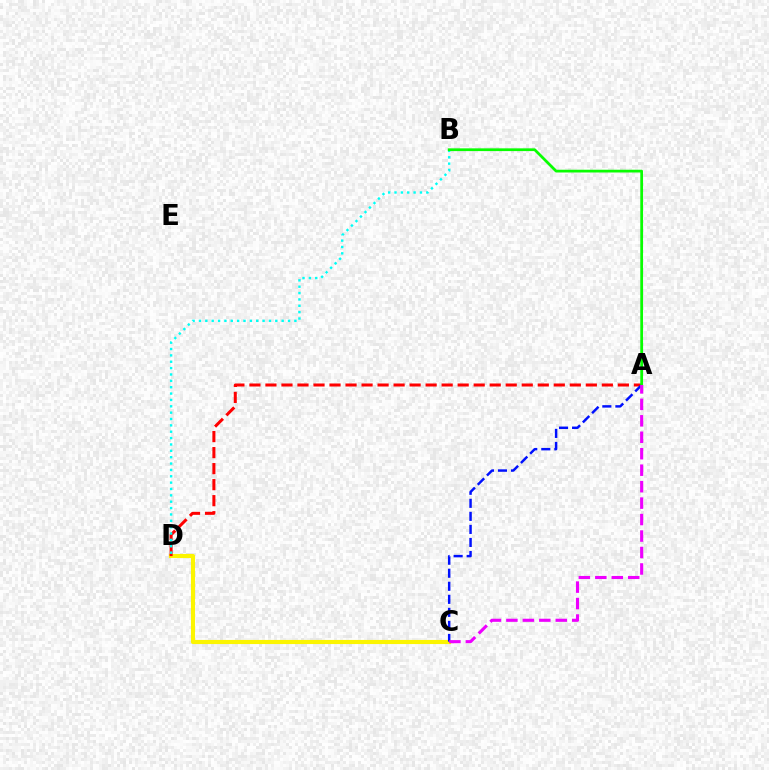{('C', 'D'): [{'color': '#fcf500', 'line_style': 'solid', 'thickness': 2.96}], ('A', 'D'): [{'color': '#ff0000', 'line_style': 'dashed', 'thickness': 2.18}], ('B', 'D'): [{'color': '#00fff6', 'line_style': 'dotted', 'thickness': 1.73}], ('A', 'C'): [{'color': '#0010ff', 'line_style': 'dashed', 'thickness': 1.77}, {'color': '#ee00ff', 'line_style': 'dashed', 'thickness': 2.24}], ('A', 'B'): [{'color': '#08ff00', 'line_style': 'solid', 'thickness': 1.98}]}